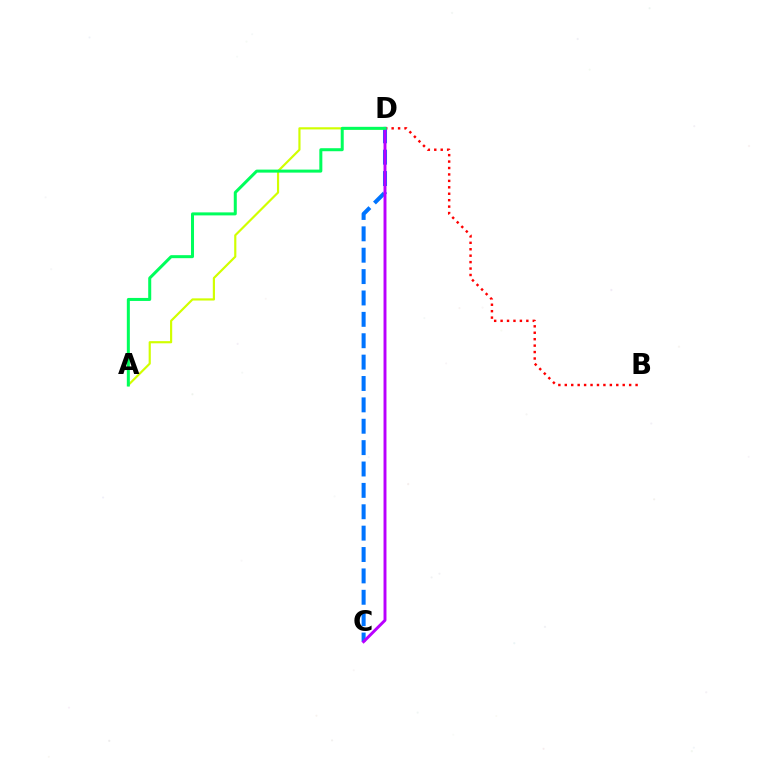{('B', 'D'): [{'color': '#ff0000', 'line_style': 'dotted', 'thickness': 1.75}], ('C', 'D'): [{'color': '#0074ff', 'line_style': 'dashed', 'thickness': 2.9}, {'color': '#b900ff', 'line_style': 'solid', 'thickness': 2.11}], ('A', 'D'): [{'color': '#d1ff00', 'line_style': 'solid', 'thickness': 1.56}, {'color': '#00ff5c', 'line_style': 'solid', 'thickness': 2.17}]}